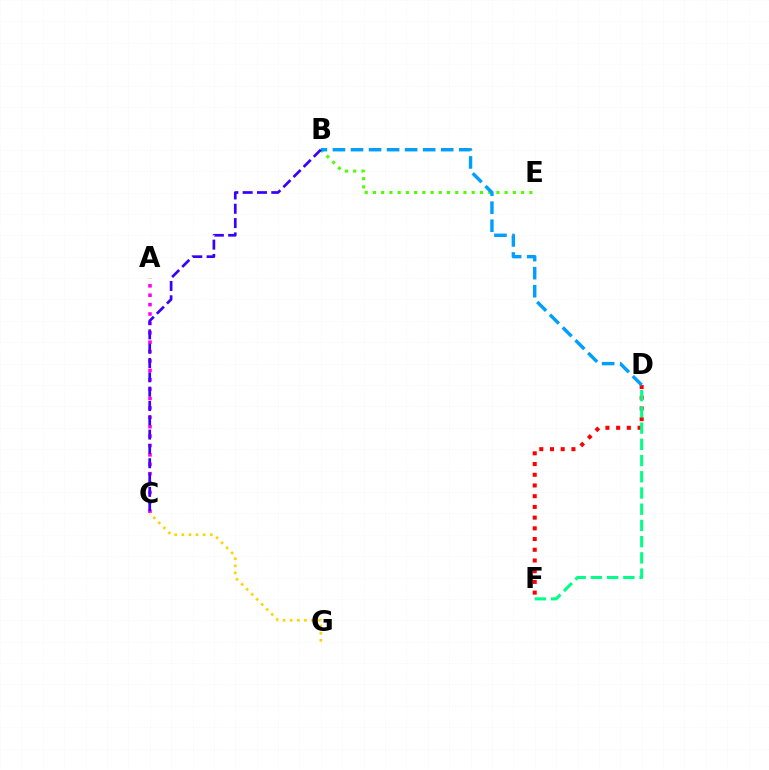{('A', 'C'): [{'color': '#ff00ed', 'line_style': 'dotted', 'thickness': 2.55}], ('C', 'G'): [{'color': '#ffd500', 'line_style': 'dotted', 'thickness': 1.93}], ('B', 'E'): [{'color': '#4fff00', 'line_style': 'dotted', 'thickness': 2.24}], ('D', 'F'): [{'color': '#ff0000', 'line_style': 'dotted', 'thickness': 2.91}, {'color': '#00ff86', 'line_style': 'dashed', 'thickness': 2.2}], ('B', 'D'): [{'color': '#009eff', 'line_style': 'dashed', 'thickness': 2.45}], ('B', 'C'): [{'color': '#3700ff', 'line_style': 'dashed', 'thickness': 1.94}]}